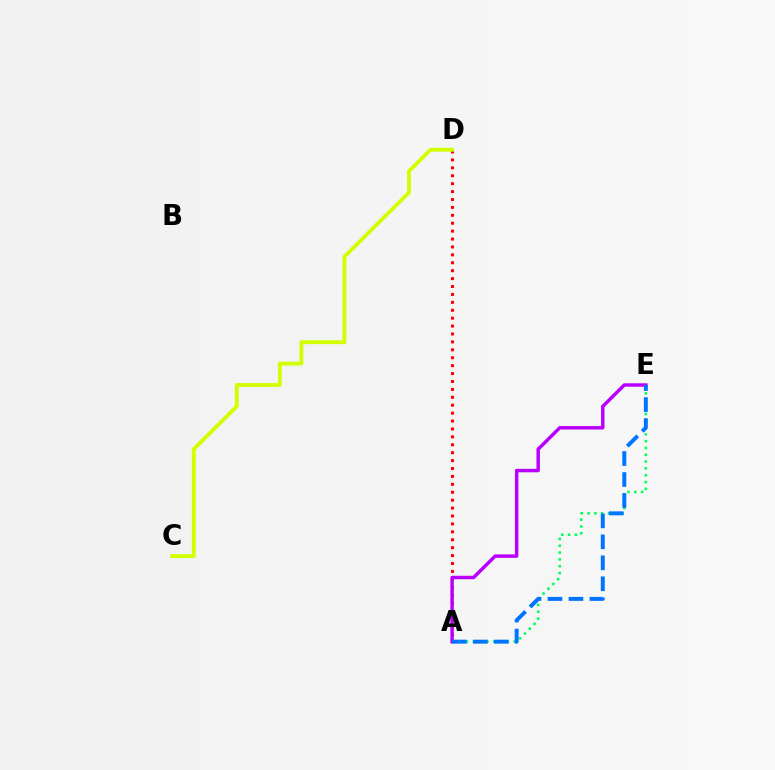{('A', 'D'): [{'color': '#ff0000', 'line_style': 'dotted', 'thickness': 2.15}], ('C', 'D'): [{'color': '#d1ff00', 'line_style': 'solid', 'thickness': 2.76}], ('A', 'E'): [{'color': '#00ff5c', 'line_style': 'dotted', 'thickness': 1.85}, {'color': '#b900ff', 'line_style': 'solid', 'thickness': 2.49}, {'color': '#0074ff', 'line_style': 'dashed', 'thickness': 2.85}]}